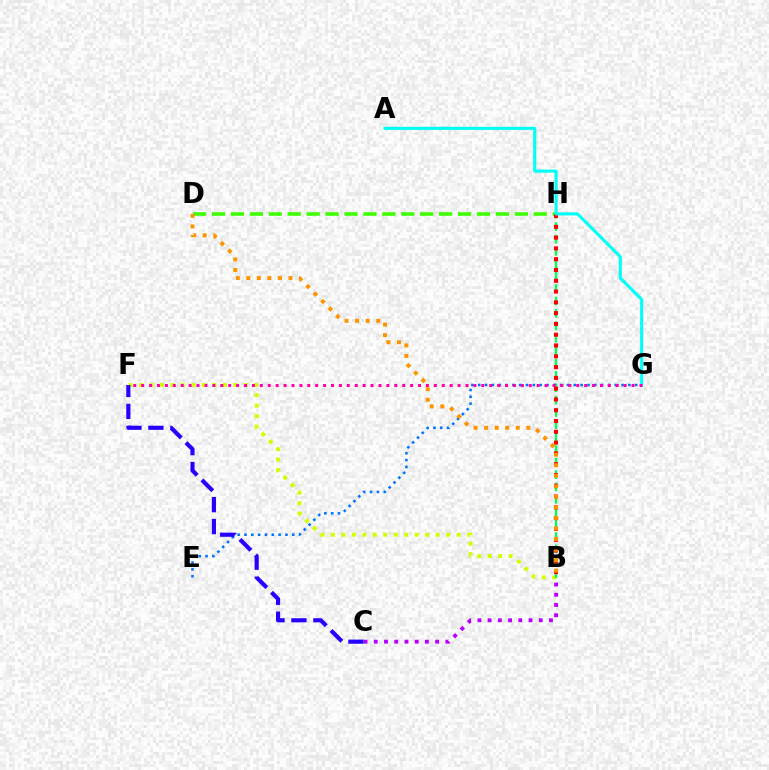{('B', 'C'): [{'color': '#b900ff', 'line_style': 'dotted', 'thickness': 2.78}], ('D', 'H'): [{'color': '#3dff00', 'line_style': 'dashed', 'thickness': 2.57}], ('B', 'F'): [{'color': '#d1ff00', 'line_style': 'dotted', 'thickness': 2.85}], ('B', 'H'): [{'color': '#00ff5c', 'line_style': 'dashed', 'thickness': 1.68}, {'color': '#ff0000', 'line_style': 'dotted', 'thickness': 2.93}], ('E', 'G'): [{'color': '#0074ff', 'line_style': 'dotted', 'thickness': 1.85}], ('C', 'F'): [{'color': '#2500ff', 'line_style': 'dashed', 'thickness': 2.98}], ('A', 'G'): [{'color': '#00fff6', 'line_style': 'solid', 'thickness': 2.22}], ('B', 'D'): [{'color': '#ff9400', 'line_style': 'dotted', 'thickness': 2.86}], ('F', 'G'): [{'color': '#ff00ac', 'line_style': 'dotted', 'thickness': 2.15}]}